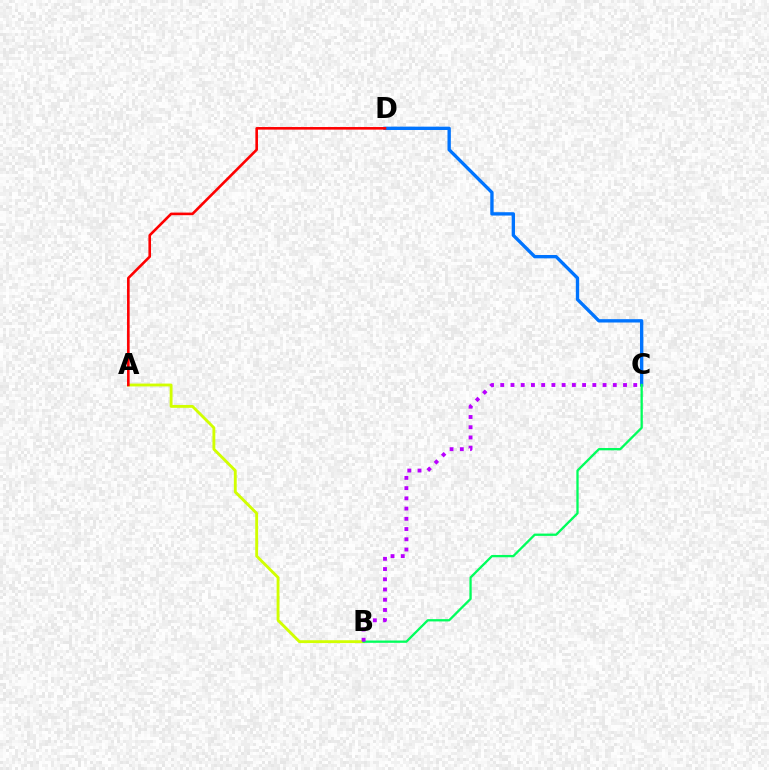{('C', 'D'): [{'color': '#0074ff', 'line_style': 'solid', 'thickness': 2.41}], ('A', 'B'): [{'color': '#d1ff00', 'line_style': 'solid', 'thickness': 2.06}], ('B', 'C'): [{'color': '#00ff5c', 'line_style': 'solid', 'thickness': 1.65}, {'color': '#b900ff', 'line_style': 'dotted', 'thickness': 2.78}], ('A', 'D'): [{'color': '#ff0000', 'line_style': 'solid', 'thickness': 1.88}]}